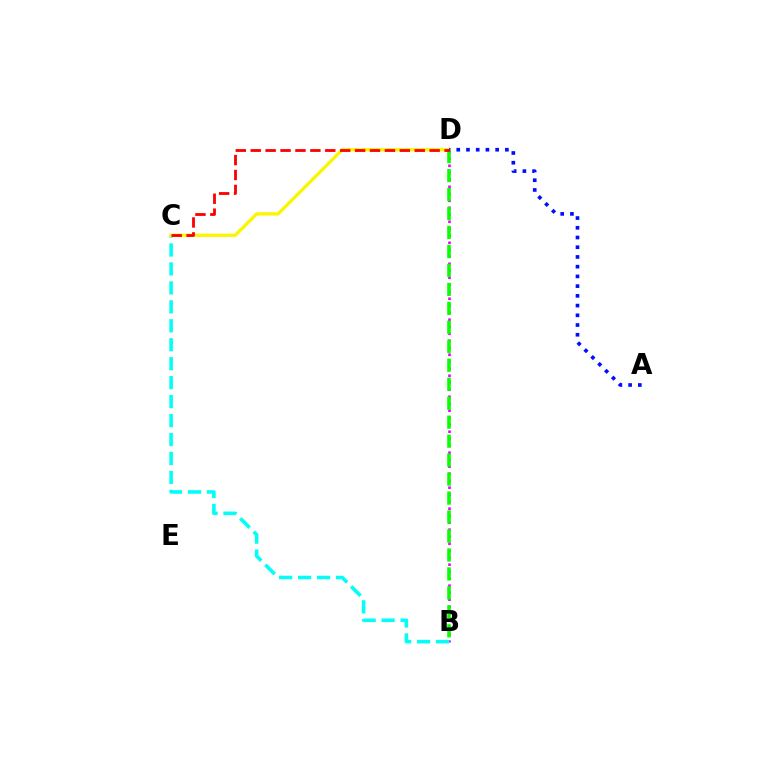{('B', 'D'): [{'color': '#ee00ff', 'line_style': 'dotted', 'thickness': 1.9}, {'color': '#08ff00', 'line_style': 'dashed', 'thickness': 2.58}], ('B', 'C'): [{'color': '#00fff6', 'line_style': 'dashed', 'thickness': 2.58}], ('C', 'D'): [{'color': '#fcf500', 'line_style': 'solid', 'thickness': 2.39}, {'color': '#ff0000', 'line_style': 'dashed', 'thickness': 2.03}], ('A', 'D'): [{'color': '#0010ff', 'line_style': 'dotted', 'thickness': 2.64}]}